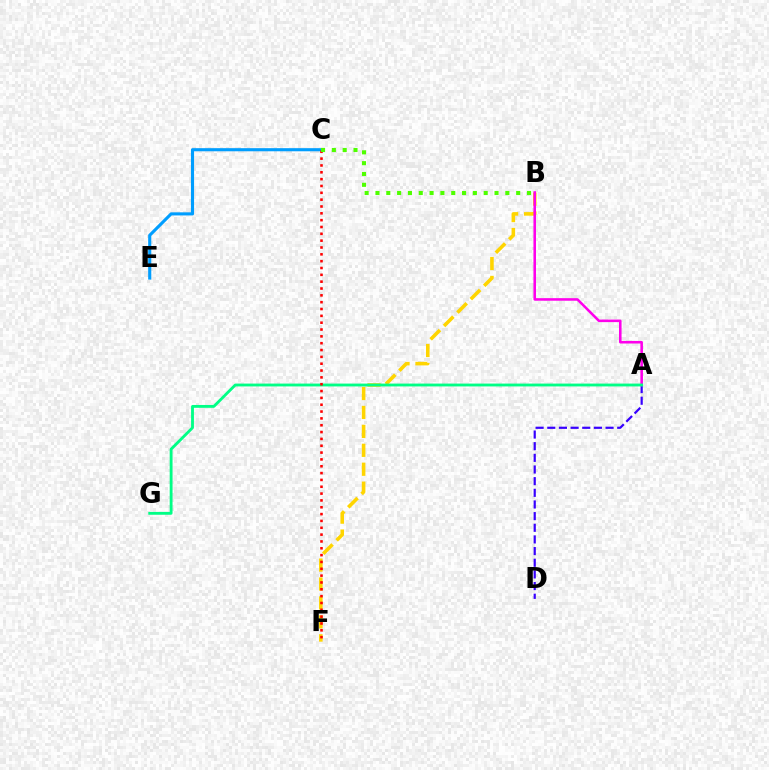{('B', 'F'): [{'color': '#ffd500', 'line_style': 'dashed', 'thickness': 2.57}], ('C', 'E'): [{'color': '#009eff', 'line_style': 'solid', 'thickness': 2.24}], ('A', 'D'): [{'color': '#3700ff', 'line_style': 'dashed', 'thickness': 1.58}], ('A', 'B'): [{'color': '#ff00ed', 'line_style': 'solid', 'thickness': 1.85}], ('A', 'G'): [{'color': '#00ff86', 'line_style': 'solid', 'thickness': 2.05}], ('C', 'F'): [{'color': '#ff0000', 'line_style': 'dotted', 'thickness': 1.86}], ('B', 'C'): [{'color': '#4fff00', 'line_style': 'dotted', 'thickness': 2.94}]}